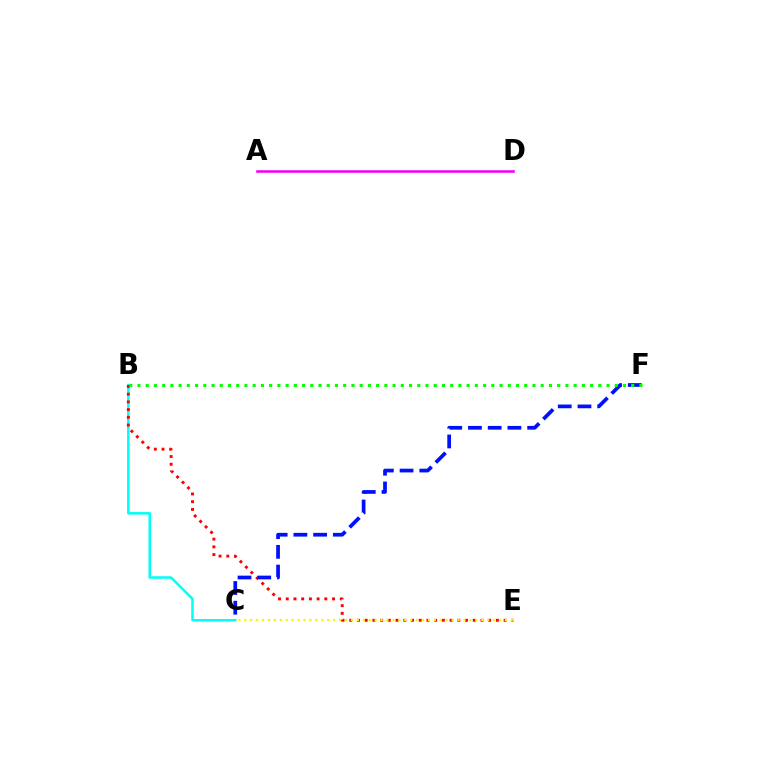{('B', 'C'): [{'color': '#00fff6', 'line_style': 'solid', 'thickness': 1.81}], ('B', 'E'): [{'color': '#ff0000', 'line_style': 'dotted', 'thickness': 2.1}], ('C', 'F'): [{'color': '#0010ff', 'line_style': 'dashed', 'thickness': 2.68}], ('A', 'D'): [{'color': '#ee00ff', 'line_style': 'solid', 'thickness': 1.85}], ('C', 'E'): [{'color': '#fcf500', 'line_style': 'dotted', 'thickness': 1.61}], ('B', 'F'): [{'color': '#08ff00', 'line_style': 'dotted', 'thickness': 2.24}]}